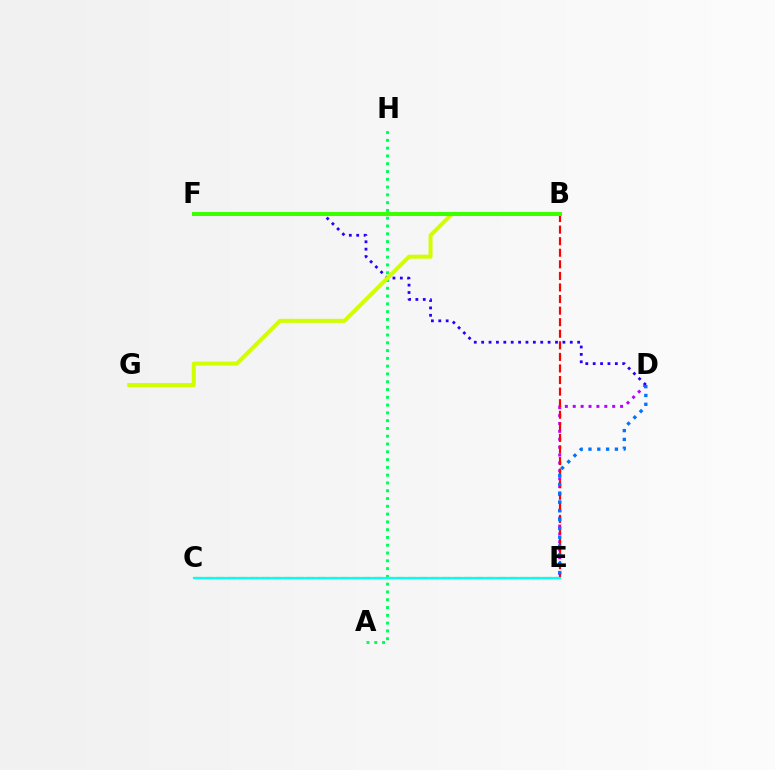{('A', 'H'): [{'color': '#00ff5c', 'line_style': 'dotted', 'thickness': 2.12}], ('D', 'E'): [{'color': '#b900ff', 'line_style': 'dotted', 'thickness': 2.14}, {'color': '#0074ff', 'line_style': 'dotted', 'thickness': 2.4}], ('C', 'E'): [{'color': '#ff9400', 'line_style': 'dashed', 'thickness': 1.53}, {'color': '#00fff6', 'line_style': 'solid', 'thickness': 1.6}], ('D', 'F'): [{'color': '#2500ff', 'line_style': 'dotted', 'thickness': 2.01}], ('B', 'E'): [{'color': '#ff0000', 'line_style': 'dashed', 'thickness': 1.57}], ('B', 'F'): [{'color': '#ff00ac', 'line_style': 'solid', 'thickness': 2.61}, {'color': '#3dff00', 'line_style': 'solid', 'thickness': 2.9}], ('B', 'G'): [{'color': '#d1ff00', 'line_style': 'solid', 'thickness': 2.87}]}